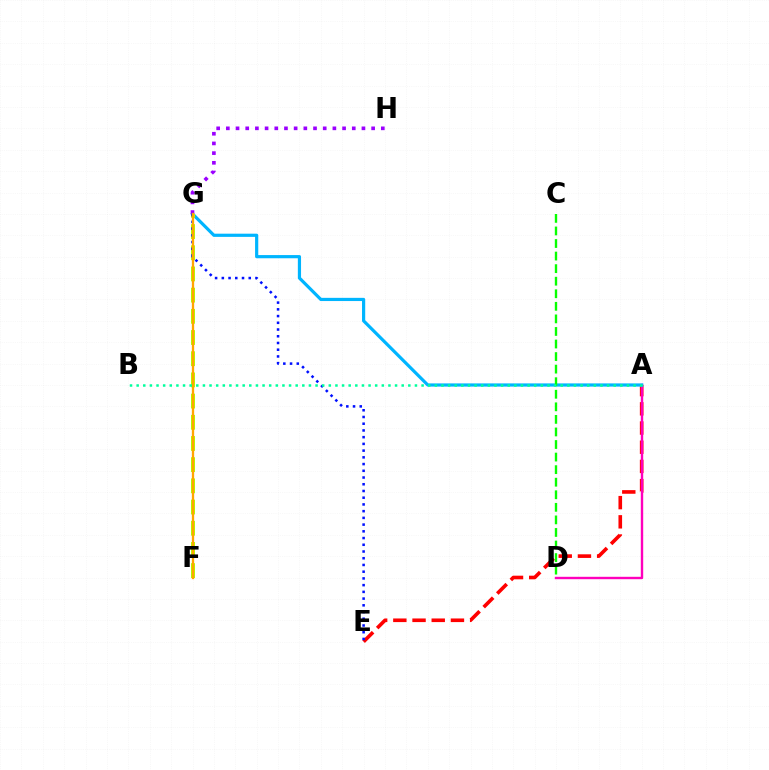{('A', 'E'): [{'color': '#ff0000', 'line_style': 'dashed', 'thickness': 2.61}], ('A', 'D'): [{'color': '#ff00bd', 'line_style': 'solid', 'thickness': 1.72}], ('A', 'G'): [{'color': '#00b5ff', 'line_style': 'solid', 'thickness': 2.3}], ('G', 'H'): [{'color': '#9b00ff', 'line_style': 'dotted', 'thickness': 2.63}], ('F', 'G'): [{'color': '#b3ff00', 'line_style': 'dashed', 'thickness': 2.88}, {'color': '#ffa500', 'line_style': 'solid', 'thickness': 1.67}], ('E', 'G'): [{'color': '#0010ff', 'line_style': 'dotted', 'thickness': 1.83}], ('C', 'D'): [{'color': '#08ff00', 'line_style': 'dashed', 'thickness': 1.71}], ('A', 'B'): [{'color': '#00ff9d', 'line_style': 'dotted', 'thickness': 1.8}]}